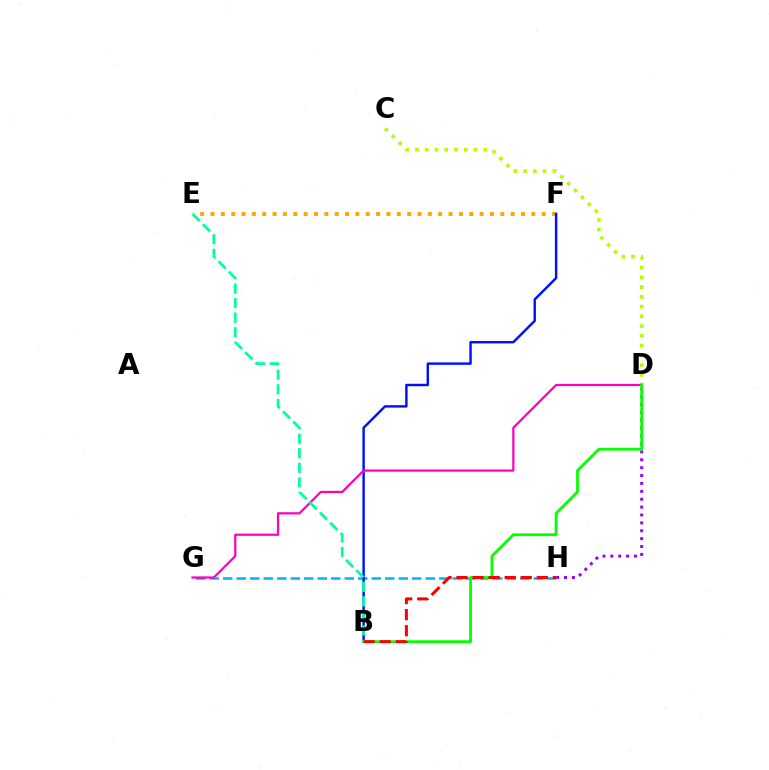{('C', 'D'): [{'color': '#b3ff00', 'line_style': 'dotted', 'thickness': 2.65}], ('E', 'F'): [{'color': '#ffa500', 'line_style': 'dotted', 'thickness': 2.81}], ('D', 'H'): [{'color': '#9b00ff', 'line_style': 'dotted', 'thickness': 2.14}], ('G', 'H'): [{'color': '#00b5ff', 'line_style': 'dashed', 'thickness': 1.83}], ('B', 'F'): [{'color': '#0010ff', 'line_style': 'solid', 'thickness': 1.75}], ('D', 'G'): [{'color': '#ff00bd', 'line_style': 'solid', 'thickness': 1.61}], ('B', 'D'): [{'color': '#08ff00', 'line_style': 'solid', 'thickness': 2.02}], ('B', 'E'): [{'color': '#00ff9d', 'line_style': 'dashed', 'thickness': 1.98}], ('B', 'H'): [{'color': '#ff0000', 'line_style': 'dashed', 'thickness': 2.18}]}